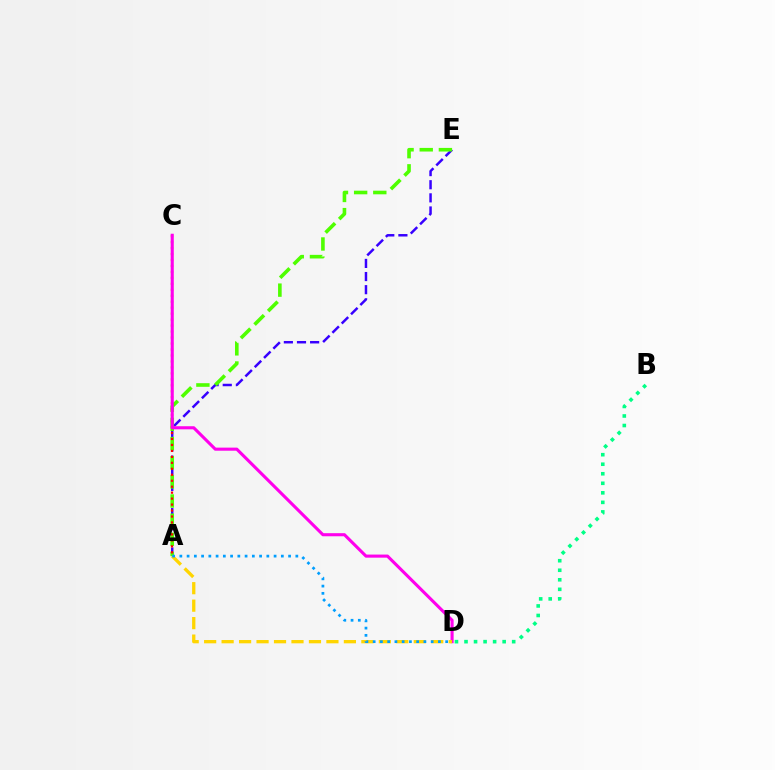{('A', 'E'): [{'color': '#3700ff', 'line_style': 'dashed', 'thickness': 1.78}, {'color': '#4fff00', 'line_style': 'dashed', 'thickness': 2.6}], ('A', 'C'): [{'color': '#ff0000', 'line_style': 'dotted', 'thickness': 1.62}], ('C', 'D'): [{'color': '#ff00ed', 'line_style': 'solid', 'thickness': 2.23}], ('B', 'D'): [{'color': '#00ff86', 'line_style': 'dotted', 'thickness': 2.59}], ('A', 'D'): [{'color': '#ffd500', 'line_style': 'dashed', 'thickness': 2.37}, {'color': '#009eff', 'line_style': 'dotted', 'thickness': 1.97}]}